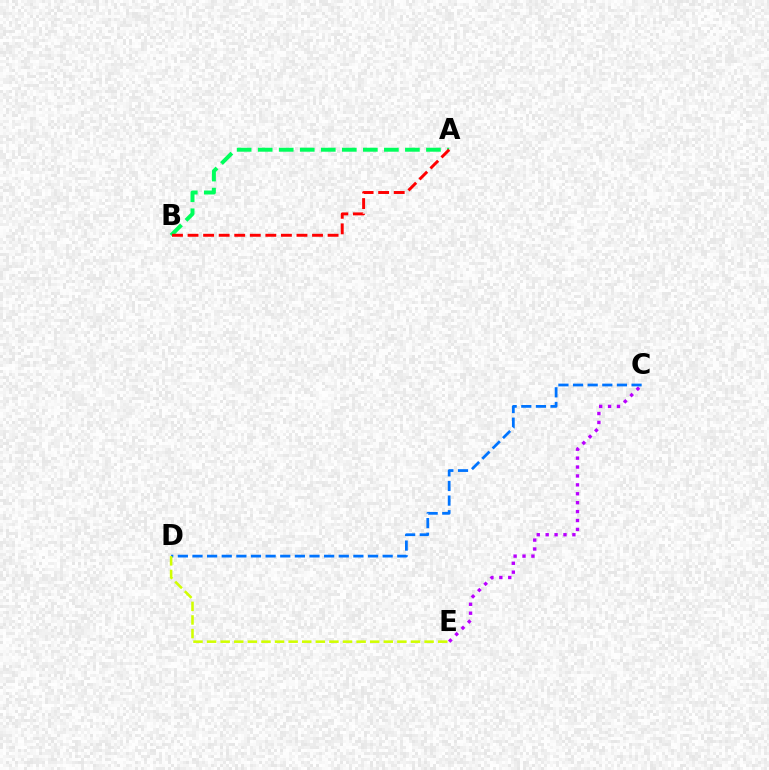{('A', 'B'): [{'color': '#00ff5c', 'line_style': 'dashed', 'thickness': 2.86}, {'color': '#ff0000', 'line_style': 'dashed', 'thickness': 2.11}], ('C', 'E'): [{'color': '#b900ff', 'line_style': 'dotted', 'thickness': 2.42}], ('C', 'D'): [{'color': '#0074ff', 'line_style': 'dashed', 'thickness': 1.99}], ('D', 'E'): [{'color': '#d1ff00', 'line_style': 'dashed', 'thickness': 1.85}]}